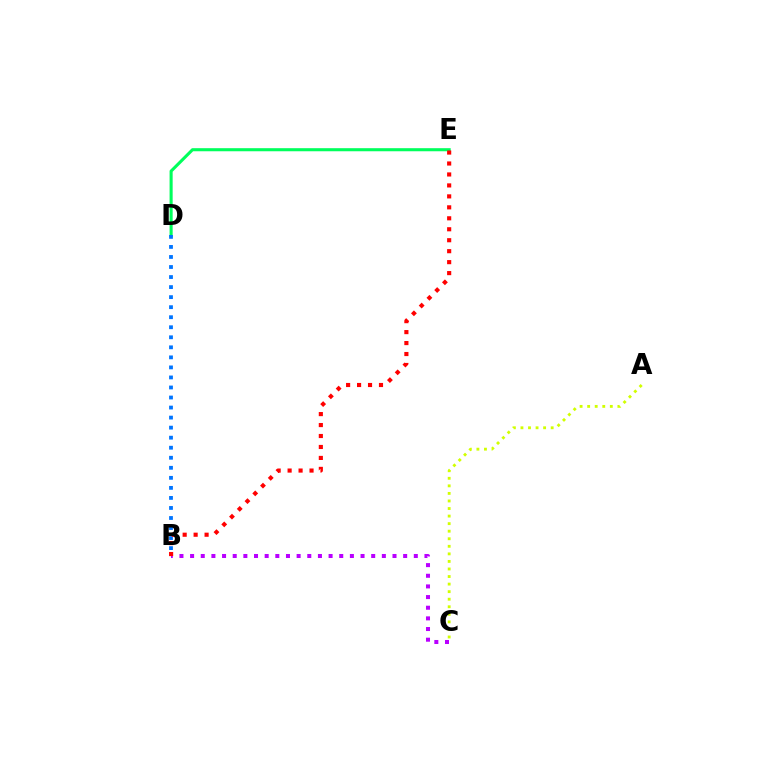{('A', 'C'): [{'color': '#d1ff00', 'line_style': 'dotted', 'thickness': 2.05}], ('D', 'E'): [{'color': '#00ff5c', 'line_style': 'solid', 'thickness': 2.22}], ('B', 'D'): [{'color': '#0074ff', 'line_style': 'dotted', 'thickness': 2.73}], ('B', 'C'): [{'color': '#b900ff', 'line_style': 'dotted', 'thickness': 2.89}], ('B', 'E'): [{'color': '#ff0000', 'line_style': 'dotted', 'thickness': 2.98}]}